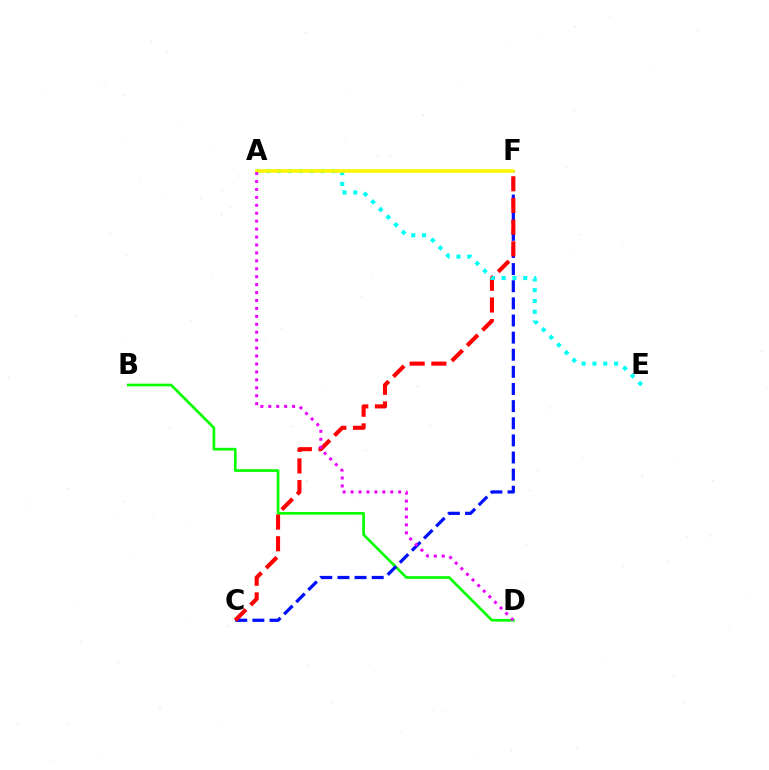{('B', 'D'): [{'color': '#08ff00', 'line_style': 'solid', 'thickness': 1.94}], ('C', 'F'): [{'color': '#0010ff', 'line_style': 'dashed', 'thickness': 2.33}, {'color': '#ff0000', 'line_style': 'dashed', 'thickness': 2.94}], ('A', 'E'): [{'color': '#00fff6', 'line_style': 'dotted', 'thickness': 2.94}], ('A', 'F'): [{'color': '#fcf500', 'line_style': 'solid', 'thickness': 2.57}], ('A', 'D'): [{'color': '#ee00ff', 'line_style': 'dotted', 'thickness': 2.16}]}